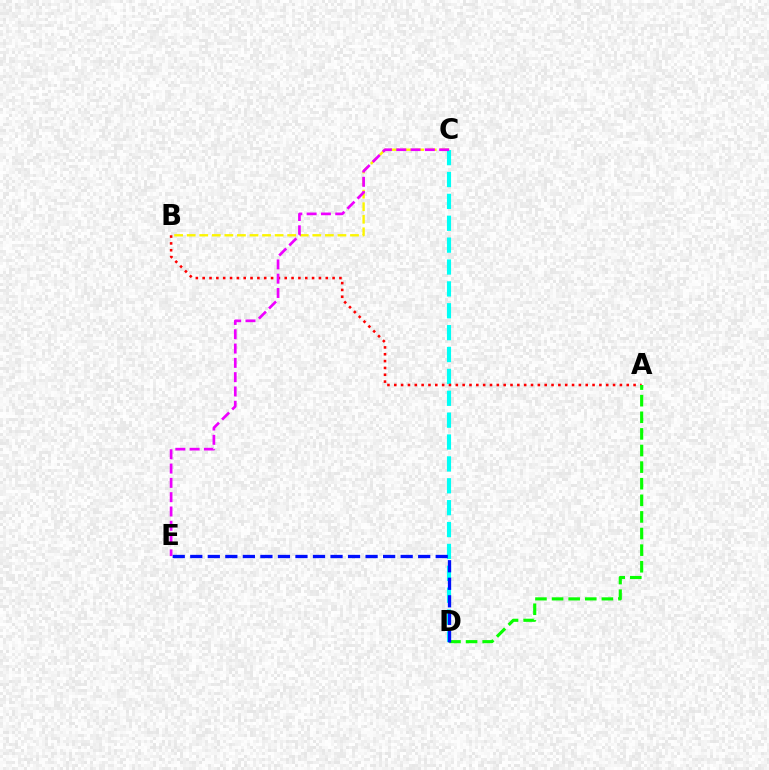{('C', 'D'): [{'color': '#00fff6', 'line_style': 'dashed', 'thickness': 2.97}], ('B', 'C'): [{'color': '#fcf500', 'line_style': 'dashed', 'thickness': 1.71}], ('A', 'B'): [{'color': '#ff0000', 'line_style': 'dotted', 'thickness': 1.86}], ('A', 'D'): [{'color': '#08ff00', 'line_style': 'dashed', 'thickness': 2.26}], ('D', 'E'): [{'color': '#0010ff', 'line_style': 'dashed', 'thickness': 2.38}], ('C', 'E'): [{'color': '#ee00ff', 'line_style': 'dashed', 'thickness': 1.94}]}